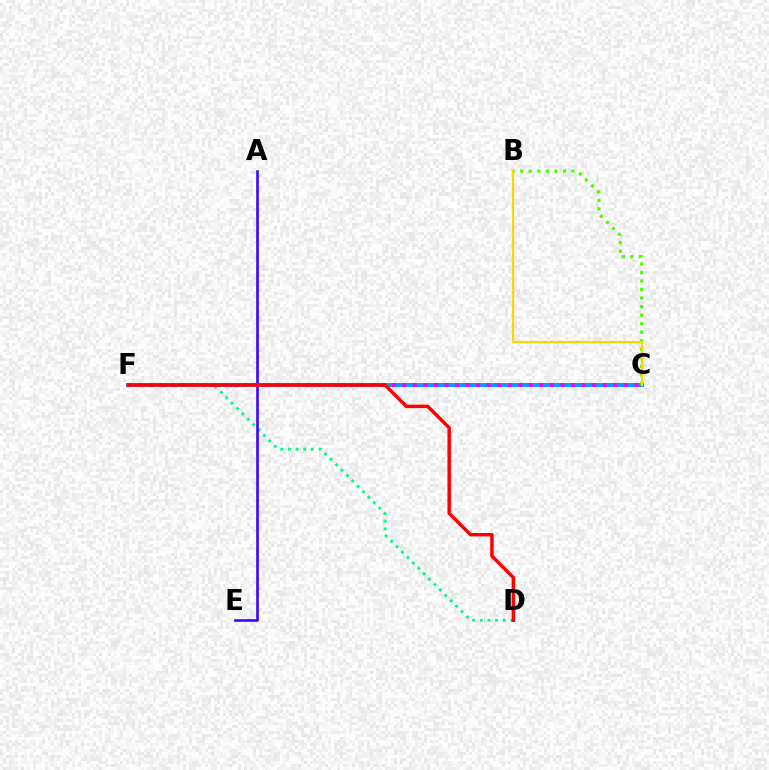{('C', 'F'): [{'color': '#009eff', 'line_style': 'solid', 'thickness': 2.89}, {'color': '#ff00ed', 'line_style': 'dotted', 'thickness': 2.87}], ('B', 'C'): [{'color': '#4fff00', 'line_style': 'dotted', 'thickness': 2.32}, {'color': '#ffd500', 'line_style': 'solid', 'thickness': 1.59}], ('D', 'F'): [{'color': '#00ff86', 'line_style': 'dotted', 'thickness': 2.08}, {'color': '#ff0000', 'line_style': 'solid', 'thickness': 2.47}], ('A', 'E'): [{'color': '#3700ff', 'line_style': 'solid', 'thickness': 1.85}]}